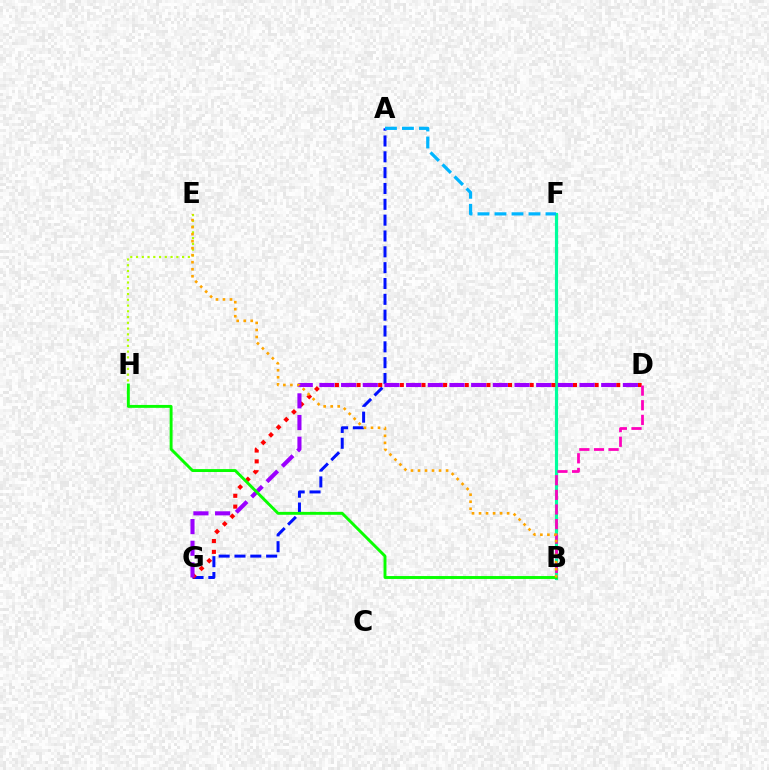{('B', 'F'): [{'color': '#00ff9d', 'line_style': 'solid', 'thickness': 2.28}], ('E', 'H'): [{'color': '#b3ff00', 'line_style': 'dotted', 'thickness': 1.56}], ('A', 'G'): [{'color': '#0010ff', 'line_style': 'dashed', 'thickness': 2.15}], ('D', 'G'): [{'color': '#ff0000', 'line_style': 'dotted', 'thickness': 2.94}, {'color': '#9b00ff', 'line_style': 'dashed', 'thickness': 2.94}], ('B', 'D'): [{'color': '#ff00bd', 'line_style': 'dashed', 'thickness': 1.99}], ('B', 'H'): [{'color': '#08ff00', 'line_style': 'solid', 'thickness': 2.1}], ('B', 'E'): [{'color': '#ffa500', 'line_style': 'dotted', 'thickness': 1.91}], ('A', 'F'): [{'color': '#00b5ff', 'line_style': 'dashed', 'thickness': 2.31}]}